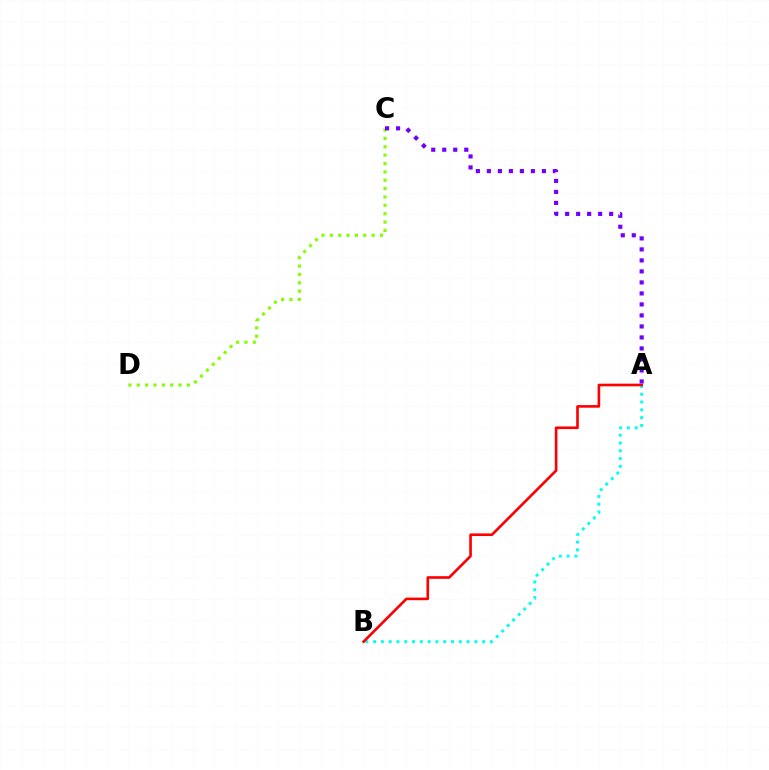{('A', 'B'): [{'color': '#00fff6', 'line_style': 'dotted', 'thickness': 2.12}, {'color': '#ff0000', 'line_style': 'solid', 'thickness': 1.9}], ('C', 'D'): [{'color': '#84ff00', 'line_style': 'dotted', 'thickness': 2.27}], ('A', 'C'): [{'color': '#7200ff', 'line_style': 'dotted', 'thickness': 2.99}]}